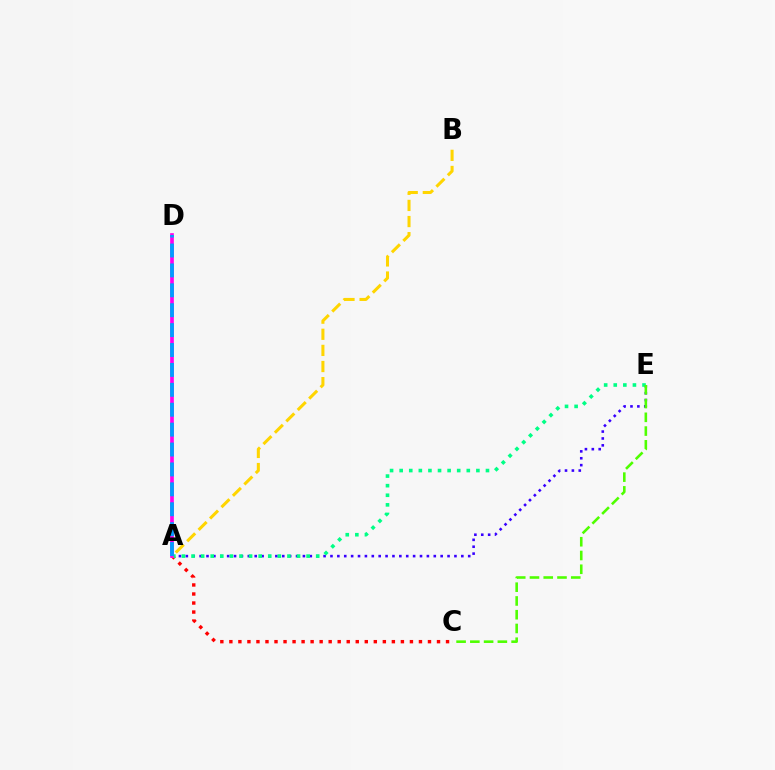{('A', 'E'): [{'color': '#3700ff', 'line_style': 'dotted', 'thickness': 1.87}, {'color': '#00ff86', 'line_style': 'dotted', 'thickness': 2.61}], ('A', 'C'): [{'color': '#ff0000', 'line_style': 'dotted', 'thickness': 2.45}], ('A', 'D'): [{'color': '#ff00ed', 'line_style': 'solid', 'thickness': 2.65}, {'color': '#009eff', 'line_style': 'dashed', 'thickness': 2.7}], ('A', 'B'): [{'color': '#ffd500', 'line_style': 'dashed', 'thickness': 2.19}], ('C', 'E'): [{'color': '#4fff00', 'line_style': 'dashed', 'thickness': 1.87}]}